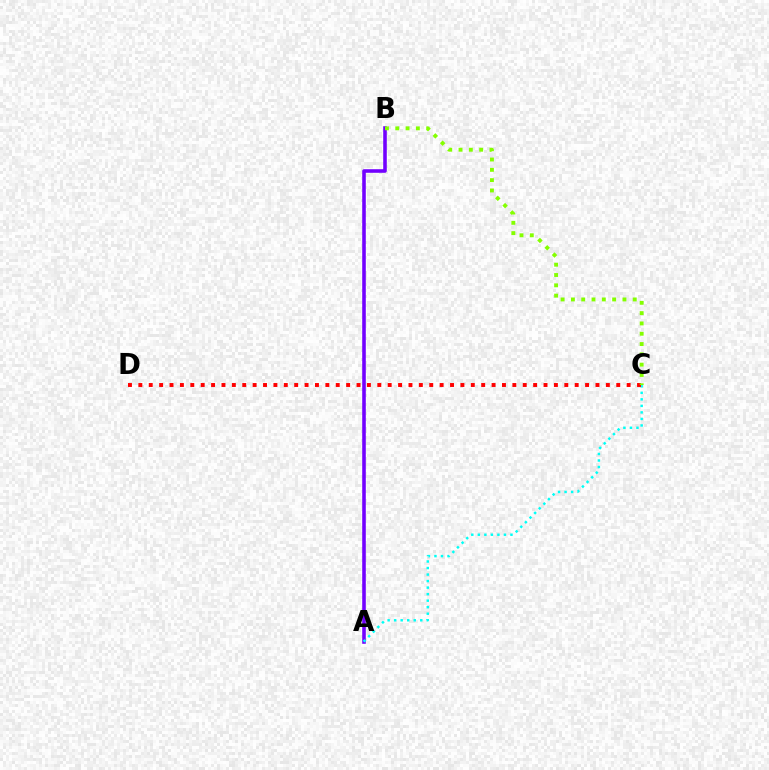{('A', 'B'): [{'color': '#7200ff', 'line_style': 'solid', 'thickness': 2.58}], ('A', 'C'): [{'color': '#00fff6', 'line_style': 'dotted', 'thickness': 1.77}], ('C', 'D'): [{'color': '#ff0000', 'line_style': 'dotted', 'thickness': 2.82}], ('B', 'C'): [{'color': '#84ff00', 'line_style': 'dotted', 'thickness': 2.8}]}